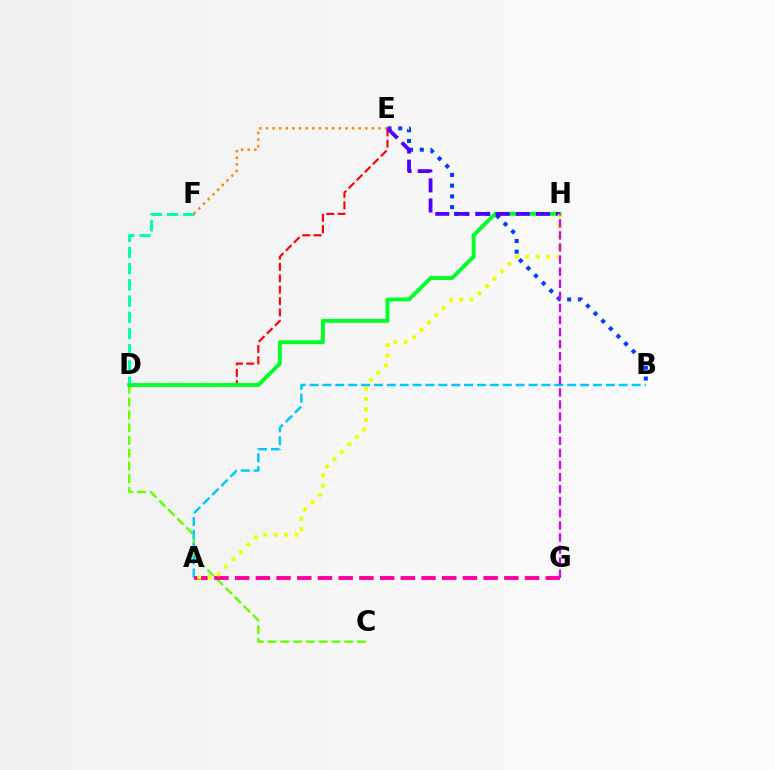{('D', 'E'): [{'color': '#ff0000', 'line_style': 'dashed', 'thickness': 1.54}], ('D', 'F'): [{'color': '#00ffaf', 'line_style': 'dashed', 'thickness': 2.2}], ('C', 'D'): [{'color': '#66ff00', 'line_style': 'dashed', 'thickness': 1.74}], ('A', 'B'): [{'color': '#00c7ff', 'line_style': 'dashed', 'thickness': 1.75}], ('A', 'G'): [{'color': '#ff00a0', 'line_style': 'dashed', 'thickness': 2.81}], ('D', 'H'): [{'color': '#00ff27', 'line_style': 'solid', 'thickness': 2.79}], ('B', 'E'): [{'color': '#003fff', 'line_style': 'dotted', 'thickness': 2.92}], ('E', 'F'): [{'color': '#ff8800', 'line_style': 'dotted', 'thickness': 1.8}], ('E', 'H'): [{'color': '#4f00ff', 'line_style': 'dashed', 'thickness': 2.73}], ('A', 'H'): [{'color': '#eeff00', 'line_style': 'dotted', 'thickness': 2.84}], ('G', 'H'): [{'color': '#d600ff', 'line_style': 'dashed', 'thickness': 1.64}]}